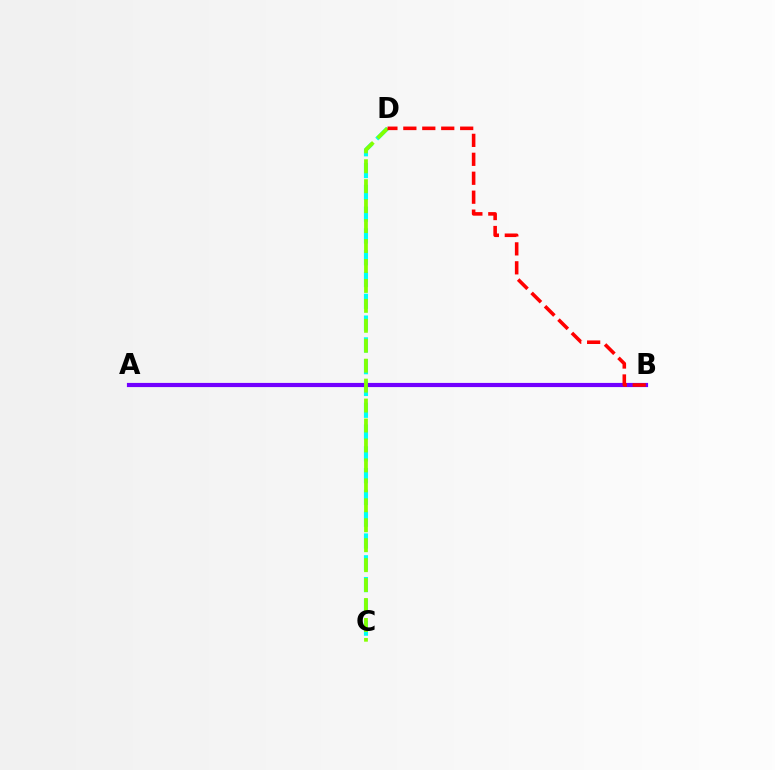{('C', 'D'): [{'color': '#00fff6', 'line_style': 'dashed', 'thickness': 2.96}, {'color': '#84ff00', 'line_style': 'dashed', 'thickness': 2.71}], ('A', 'B'): [{'color': '#7200ff', 'line_style': 'solid', 'thickness': 3.0}], ('B', 'D'): [{'color': '#ff0000', 'line_style': 'dashed', 'thickness': 2.57}]}